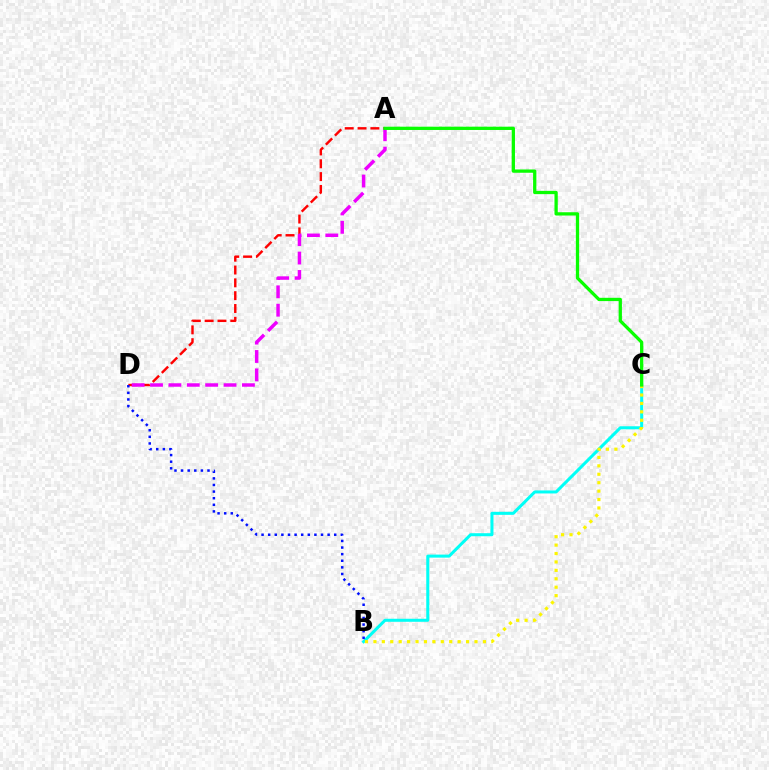{('A', 'D'): [{'color': '#ff0000', 'line_style': 'dashed', 'thickness': 1.74}, {'color': '#ee00ff', 'line_style': 'dashed', 'thickness': 2.5}], ('B', 'C'): [{'color': '#00fff6', 'line_style': 'solid', 'thickness': 2.18}, {'color': '#fcf500', 'line_style': 'dotted', 'thickness': 2.29}], ('B', 'D'): [{'color': '#0010ff', 'line_style': 'dotted', 'thickness': 1.79}], ('A', 'C'): [{'color': '#08ff00', 'line_style': 'solid', 'thickness': 2.36}]}